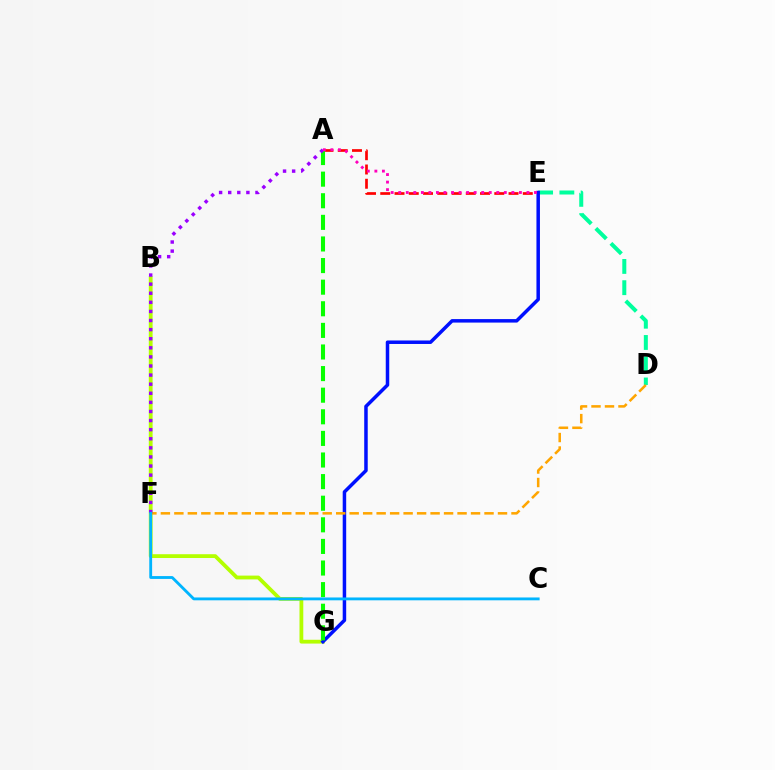{('B', 'G'): [{'color': '#b3ff00', 'line_style': 'solid', 'thickness': 2.74}], ('D', 'E'): [{'color': '#00ff9d', 'line_style': 'dashed', 'thickness': 2.89}], ('A', 'E'): [{'color': '#ff0000', 'line_style': 'dashed', 'thickness': 1.94}, {'color': '#ff00bd', 'line_style': 'dotted', 'thickness': 2.05}], ('E', 'G'): [{'color': '#0010ff', 'line_style': 'solid', 'thickness': 2.52}], ('D', 'F'): [{'color': '#ffa500', 'line_style': 'dashed', 'thickness': 1.83}], ('A', 'G'): [{'color': '#08ff00', 'line_style': 'dashed', 'thickness': 2.93}], ('A', 'F'): [{'color': '#9b00ff', 'line_style': 'dotted', 'thickness': 2.47}], ('C', 'F'): [{'color': '#00b5ff', 'line_style': 'solid', 'thickness': 2.05}]}